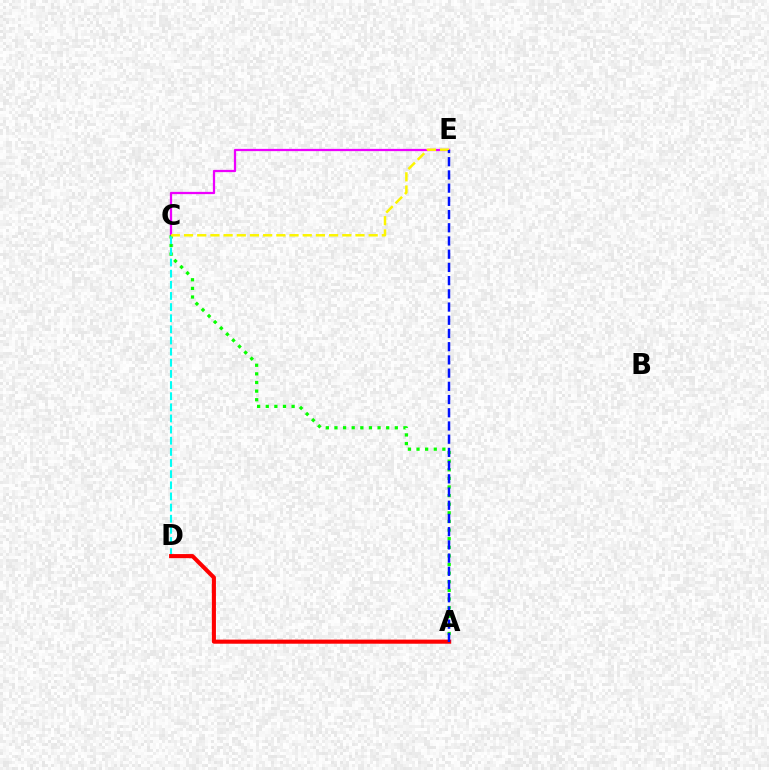{('C', 'E'): [{'color': '#ee00ff', 'line_style': 'solid', 'thickness': 1.62}, {'color': '#fcf500', 'line_style': 'dashed', 'thickness': 1.79}], ('A', 'C'): [{'color': '#08ff00', 'line_style': 'dotted', 'thickness': 2.34}], ('C', 'D'): [{'color': '#00fff6', 'line_style': 'dashed', 'thickness': 1.51}], ('A', 'D'): [{'color': '#ff0000', 'line_style': 'solid', 'thickness': 2.94}], ('A', 'E'): [{'color': '#0010ff', 'line_style': 'dashed', 'thickness': 1.8}]}